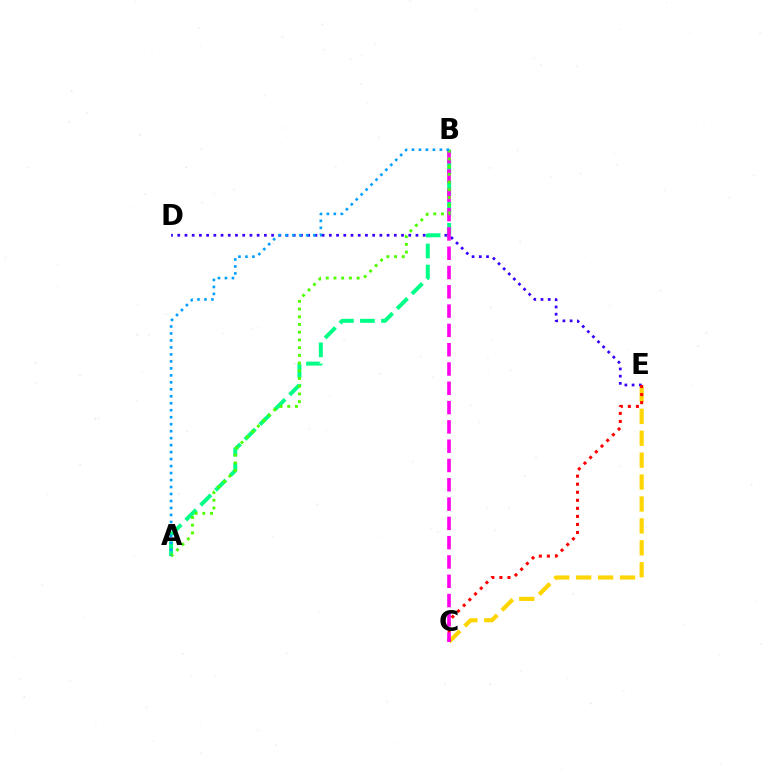{('D', 'E'): [{'color': '#3700ff', 'line_style': 'dotted', 'thickness': 1.96}], ('C', 'E'): [{'color': '#ffd500', 'line_style': 'dashed', 'thickness': 2.98}, {'color': '#ff0000', 'line_style': 'dotted', 'thickness': 2.19}], ('A', 'B'): [{'color': '#00ff86', 'line_style': 'dashed', 'thickness': 2.86}, {'color': '#4fff00', 'line_style': 'dotted', 'thickness': 2.1}, {'color': '#009eff', 'line_style': 'dotted', 'thickness': 1.9}], ('B', 'C'): [{'color': '#ff00ed', 'line_style': 'dashed', 'thickness': 2.62}]}